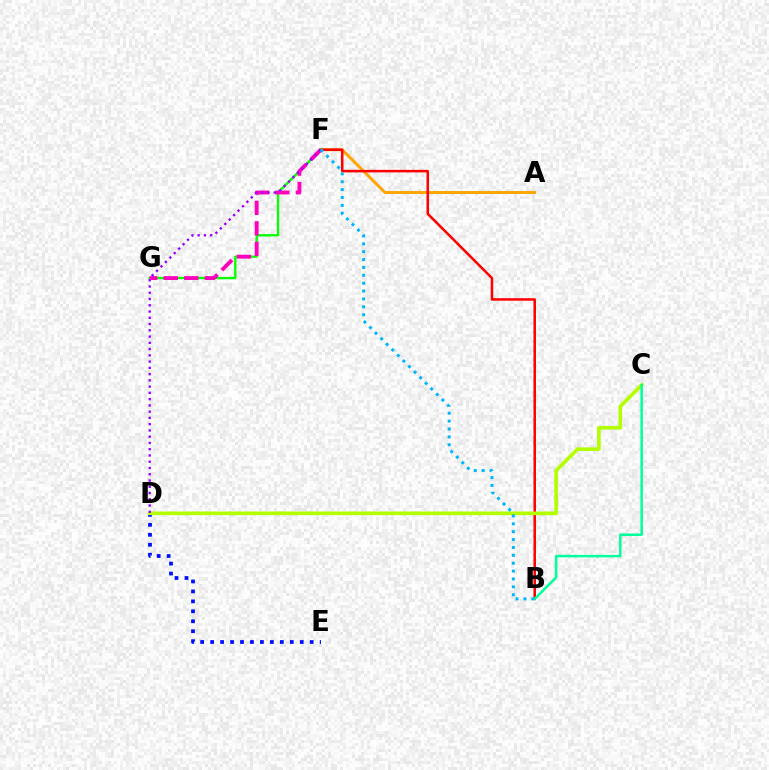{('A', 'F'): [{'color': '#ffa500', 'line_style': 'solid', 'thickness': 2.1}], ('D', 'E'): [{'color': '#0010ff', 'line_style': 'dotted', 'thickness': 2.71}], ('B', 'F'): [{'color': '#ff0000', 'line_style': 'solid', 'thickness': 1.82}, {'color': '#00b5ff', 'line_style': 'dotted', 'thickness': 2.14}], ('F', 'G'): [{'color': '#08ff00', 'line_style': 'solid', 'thickness': 1.69}, {'color': '#ff00bd', 'line_style': 'dashed', 'thickness': 2.79}], ('C', 'D'): [{'color': '#b3ff00', 'line_style': 'solid', 'thickness': 2.61}], ('D', 'F'): [{'color': '#9b00ff', 'line_style': 'dotted', 'thickness': 1.7}], ('B', 'C'): [{'color': '#00ff9d', 'line_style': 'solid', 'thickness': 1.79}]}